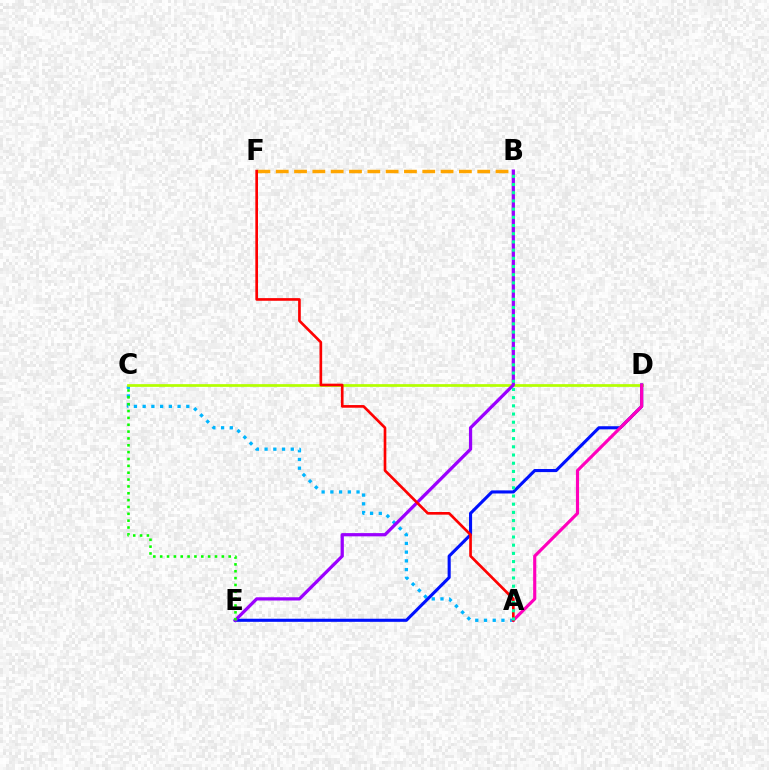{('A', 'C'): [{'color': '#00b5ff', 'line_style': 'dotted', 'thickness': 2.37}], ('B', 'F'): [{'color': '#ffa500', 'line_style': 'dashed', 'thickness': 2.49}], ('C', 'D'): [{'color': '#b3ff00', 'line_style': 'solid', 'thickness': 1.96}], ('D', 'E'): [{'color': '#0010ff', 'line_style': 'solid', 'thickness': 2.23}], ('B', 'E'): [{'color': '#9b00ff', 'line_style': 'solid', 'thickness': 2.33}], ('A', 'D'): [{'color': '#ff00bd', 'line_style': 'solid', 'thickness': 2.26}], ('A', 'F'): [{'color': '#ff0000', 'line_style': 'solid', 'thickness': 1.92}], ('A', 'B'): [{'color': '#00ff9d', 'line_style': 'dotted', 'thickness': 2.23}], ('C', 'E'): [{'color': '#08ff00', 'line_style': 'dotted', 'thickness': 1.86}]}